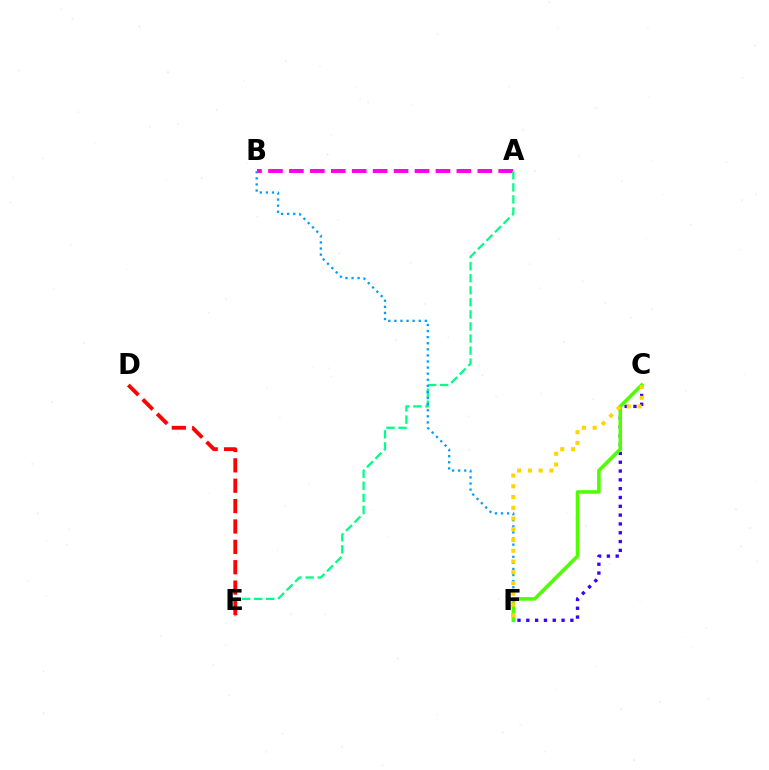{('A', 'B'): [{'color': '#ff00ed', 'line_style': 'dashed', 'thickness': 2.84}], ('A', 'E'): [{'color': '#00ff86', 'line_style': 'dashed', 'thickness': 1.64}], ('B', 'F'): [{'color': '#009eff', 'line_style': 'dotted', 'thickness': 1.65}], ('C', 'F'): [{'color': '#3700ff', 'line_style': 'dotted', 'thickness': 2.39}, {'color': '#4fff00', 'line_style': 'solid', 'thickness': 2.56}, {'color': '#ffd500', 'line_style': 'dotted', 'thickness': 2.92}], ('D', 'E'): [{'color': '#ff0000', 'line_style': 'dashed', 'thickness': 2.77}]}